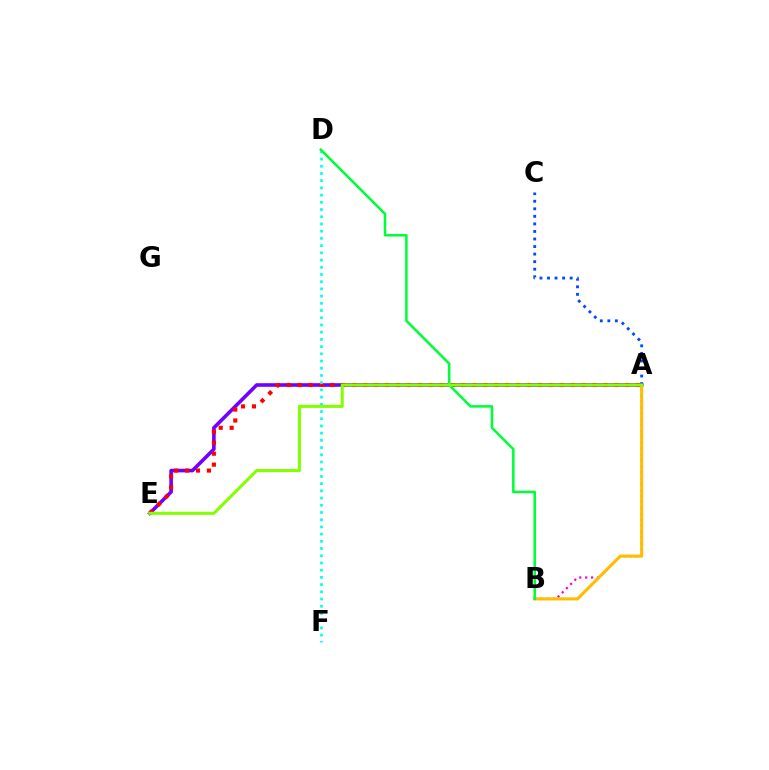{('A', 'E'): [{'color': '#7200ff', 'line_style': 'solid', 'thickness': 2.6}, {'color': '#ff0000', 'line_style': 'dotted', 'thickness': 2.97}, {'color': '#84ff00', 'line_style': 'solid', 'thickness': 2.2}], ('A', 'B'): [{'color': '#ff00cf', 'line_style': 'dotted', 'thickness': 1.61}, {'color': '#ffbd00', 'line_style': 'solid', 'thickness': 2.23}], ('D', 'F'): [{'color': '#00fff6', 'line_style': 'dotted', 'thickness': 1.96}], ('A', 'C'): [{'color': '#004bff', 'line_style': 'dotted', 'thickness': 2.05}], ('B', 'D'): [{'color': '#00ff39', 'line_style': 'solid', 'thickness': 1.84}]}